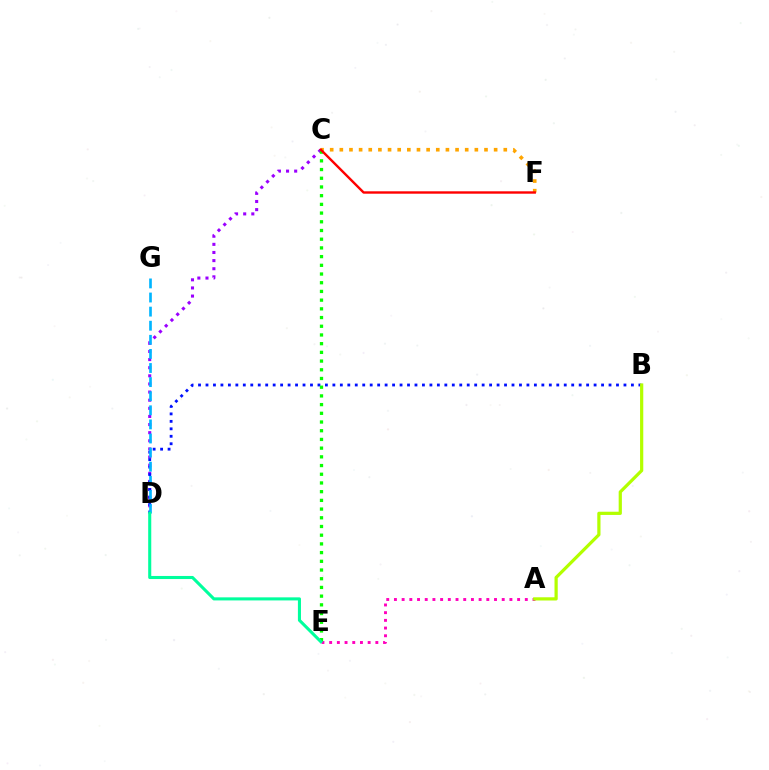{('C', 'D'): [{'color': '#9b00ff', 'line_style': 'dotted', 'thickness': 2.21}], ('A', 'E'): [{'color': '#ff00bd', 'line_style': 'dotted', 'thickness': 2.09}], ('C', 'F'): [{'color': '#ffa500', 'line_style': 'dotted', 'thickness': 2.62}, {'color': '#ff0000', 'line_style': 'solid', 'thickness': 1.73}], ('B', 'D'): [{'color': '#0010ff', 'line_style': 'dotted', 'thickness': 2.03}], ('C', 'E'): [{'color': '#08ff00', 'line_style': 'dotted', 'thickness': 2.37}], ('D', 'G'): [{'color': '#00b5ff', 'line_style': 'dashed', 'thickness': 1.92}], ('D', 'E'): [{'color': '#00ff9d', 'line_style': 'solid', 'thickness': 2.21}], ('A', 'B'): [{'color': '#b3ff00', 'line_style': 'solid', 'thickness': 2.31}]}